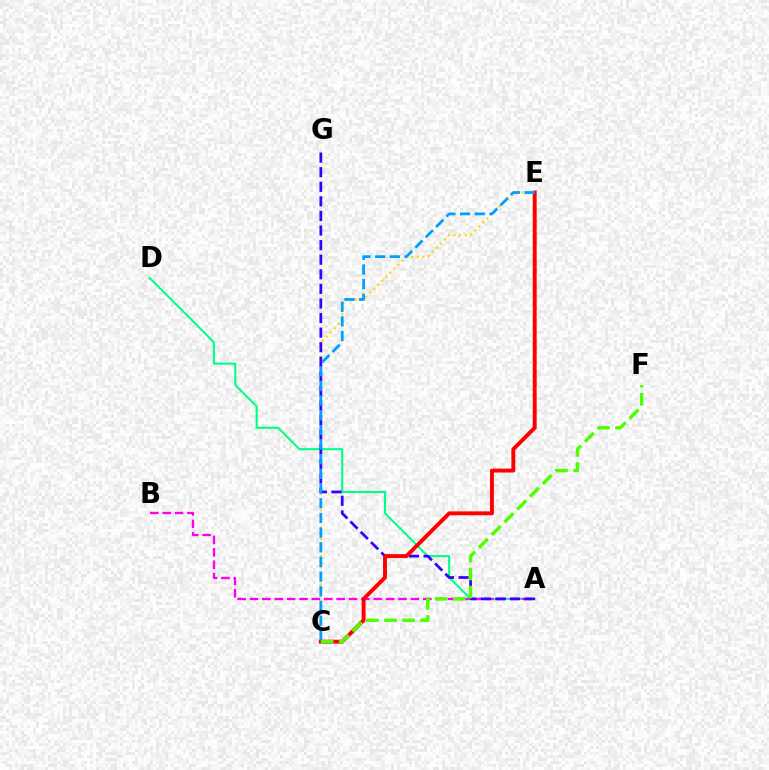{('C', 'E'): [{'color': '#ffd500', 'line_style': 'dotted', 'thickness': 1.55}, {'color': '#ff0000', 'line_style': 'solid', 'thickness': 2.81}, {'color': '#009eff', 'line_style': 'dashed', 'thickness': 1.99}], ('A', 'D'): [{'color': '#00ff86', 'line_style': 'solid', 'thickness': 1.5}], ('A', 'B'): [{'color': '#ff00ed', 'line_style': 'dashed', 'thickness': 1.68}], ('A', 'G'): [{'color': '#3700ff', 'line_style': 'dashed', 'thickness': 1.98}], ('C', 'F'): [{'color': '#4fff00', 'line_style': 'dashed', 'thickness': 2.45}]}